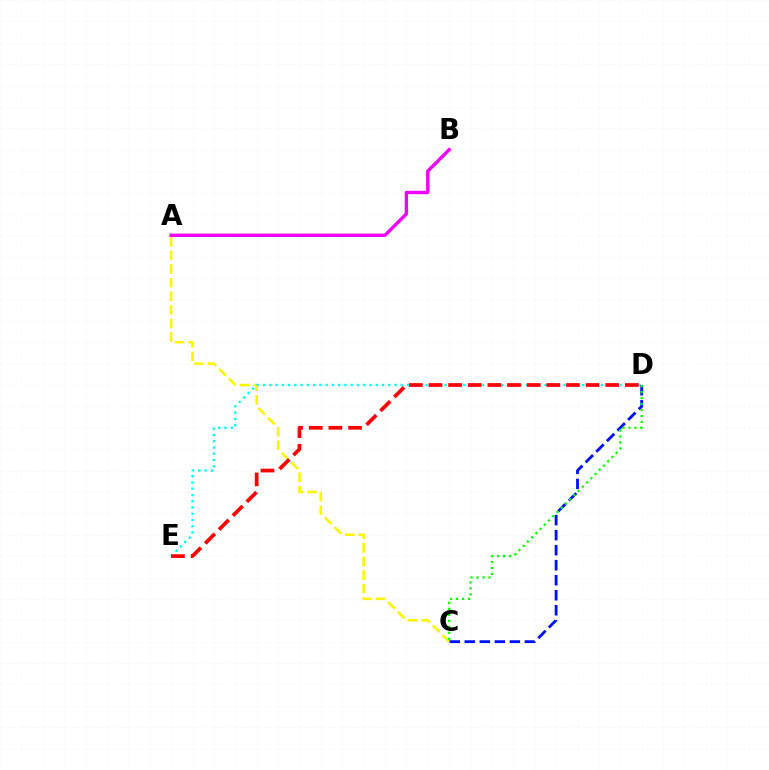{('A', 'C'): [{'color': '#fcf500', 'line_style': 'dashed', 'thickness': 1.85}], ('D', 'E'): [{'color': '#00fff6', 'line_style': 'dotted', 'thickness': 1.7}, {'color': '#ff0000', 'line_style': 'dashed', 'thickness': 2.67}], ('C', 'D'): [{'color': '#0010ff', 'line_style': 'dashed', 'thickness': 2.04}, {'color': '#08ff00', 'line_style': 'dotted', 'thickness': 1.62}], ('A', 'B'): [{'color': '#ee00ff', 'line_style': 'solid', 'thickness': 2.43}]}